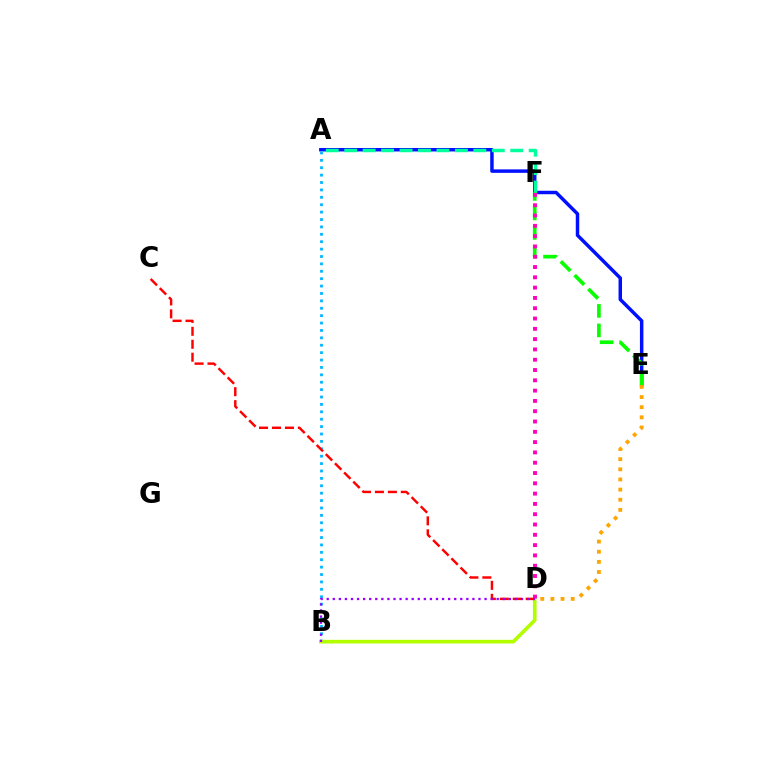{('A', 'E'): [{'color': '#0010ff', 'line_style': 'solid', 'thickness': 2.5}], ('A', 'B'): [{'color': '#00b5ff', 'line_style': 'dotted', 'thickness': 2.01}], ('B', 'D'): [{'color': '#b3ff00', 'line_style': 'solid', 'thickness': 2.63}, {'color': '#9b00ff', 'line_style': 'dotted', 'thickness': 1.65}], ('A', 'F'): [{'color': '#00ff9d', 'line_style': 'dashed', 'thickness': 2.51}], ('E', 'F'): [{'color': '#08ff00', 'line_style': 'dashed', 'thickness': 2.65}], ('C', 'D'): [{'color': '#ff0000', 'line_style': 'dashed', 'thickness': 1.76}], ('D', 'F'): [{'color': '#ff00bd', 'line_style': 'dotted', 'thickness': 2.8}], ('D', 'E'): [{'color': '#ffa500', 'line_style': 'dotted', 'thickness': 2.76}]}